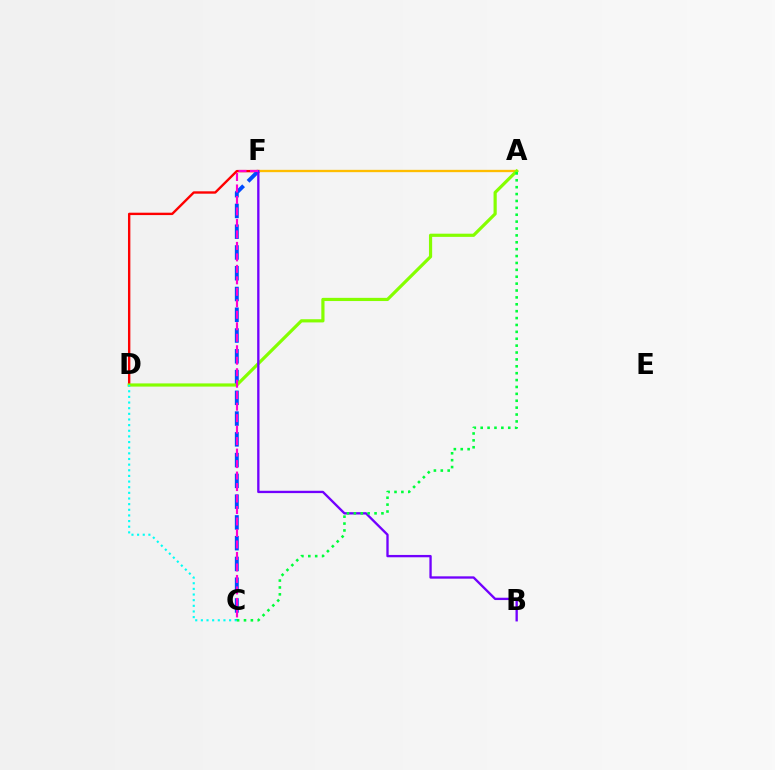{('D', 'F'): [{'color': '#ff0000', 'line_style': 'solid', 'thickness': 1.71}], ('A', 'F'): [{'color': '#ffbd00', 'line_style': 'solid', 'thickness': 1.67}], ('C', 'F'): [{'color': '#004bff', 'line_style': 'dashed', 'thickness': 2.82}, {'color': '#ff00cf', 'line_style': 'dashed', 'thickness': 1.56}], ('A', 'D'): [{'color': '#84ff00', 'line_style': 'solid', 'thickness': 2.3}], ('B', 'F'): [{'color': '#7200ff', 'line_style': 'solid', 'thickness': 1.68}], ('C', 'D'): [{'color': '#00fff6', 'line_style': 'dotted', 'thickness': 1.53}], ('A', 'C'): [{'color': '#00ff39', 'line_style': 'dotted', 'thickness': 1.87}]}